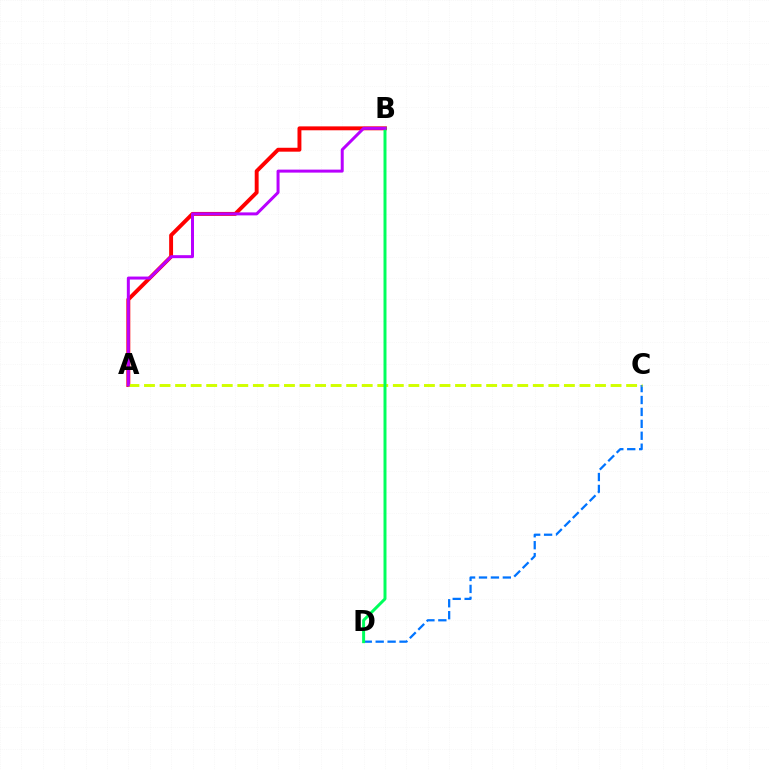{('C', 'D'): [{'color': '#0074ff', 'line_style': 'dashed', 'thickness': 1.62}], ('A', 'B'): [{'color': '#ff0000', 'line_style': 'solid', 'thickness': 2.81}, {'color': '#b900ff', 'line_style': 'solid', 'thickness': 2.16}], ('A', 'C'): [{'color': '#d1ff00', 'line_style': 'dashed', 'thickness': 2.11}], ('B', 'D'): [{'color': '#00ff5c', 'line_style': 'solid', 'thickness': 2.14}]}